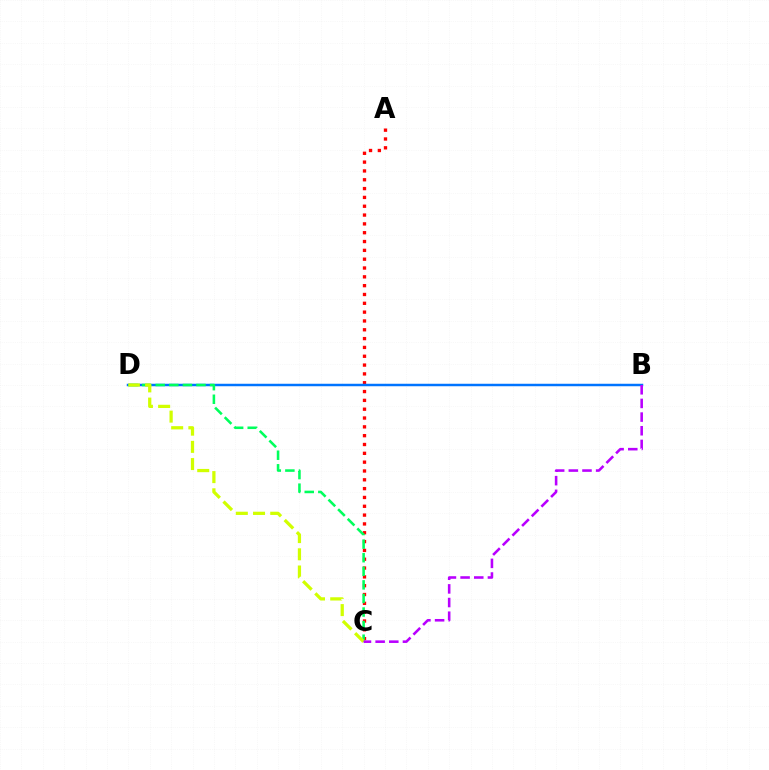{('A', 'C'): [{'color': '#ff0000', 'line_style': 'dotted', 'thickness': 2.4}], ('B', 'D'): [{'color': '#0074ff', 'line_style': 'solid', 'thickness': 1.78}], ('C', 'D'): [{'color': '#00ff5c', 'line_style': 'dashed', 'thickness': 1.85}, {'color': '#d1ff00', 'line_style': 'dashed', 'thickness': 2.34}], ('B', 'C'): [{'color': '#b900ff', 'line_style': 'dashed', 'thickness': 1.86}]}